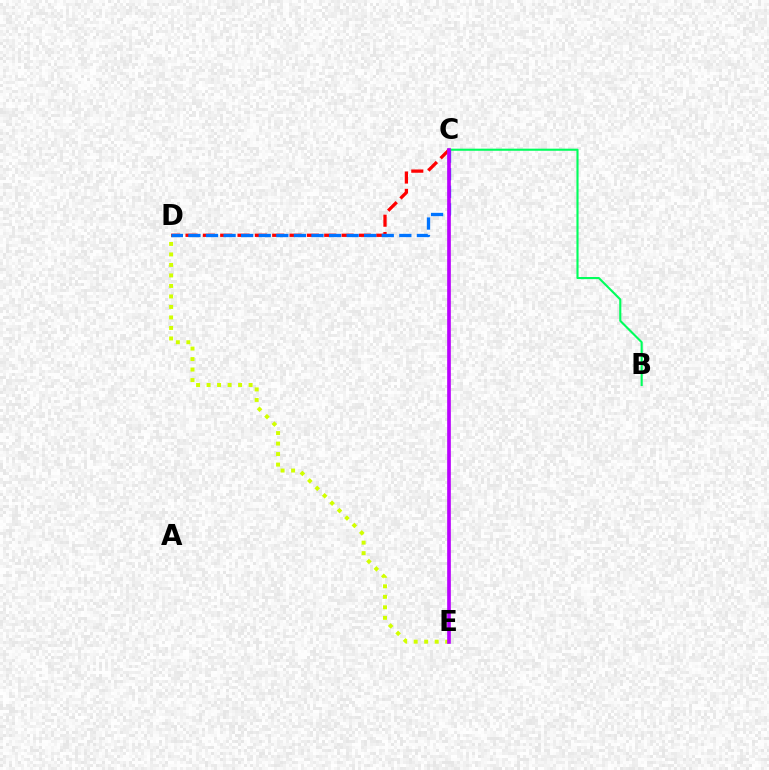{('B', 'C'): [{'color': '#00ff5c', 'line_style': 'solid', 'thickness': 1.52}], ('C', 'D'): [{'color': '#ff0000', 'line_style': 'dashed', 'thickness': 2.36}, {'color': '#0074ff', 'line_style': 'dashed', 'thickness': 2.39}], ('D', 'E'): [{'color': '#d1ff00', 'line_style': 'dotted', 'thickness': 2.85}], ('C', 'E'): [{'color': '#b900ff', 'line_style': 'solid', 'thickness': 2.64}]}